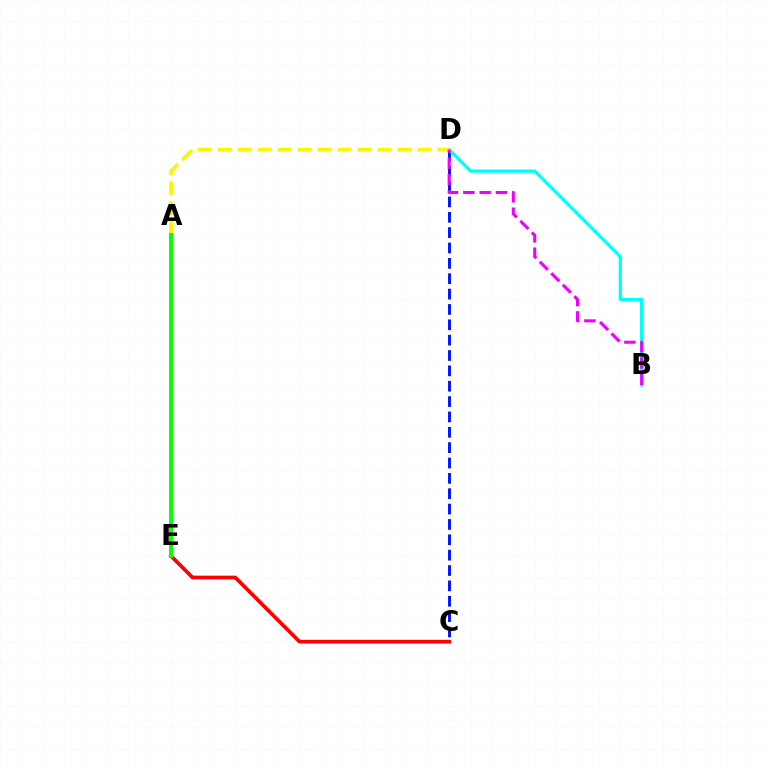{('C', 'D'): [{'color': '#0010ff', 'line_style': 'dashed', 'thickness': 2.09}], ('C', 'E'): [{'color': '#ff0000', 'line_style': 'solid', 'thickness': 2.66}], ('B', 'D'): [{'color': '#00fff6', 'line_style': 'solid', 'thickness': 2.33}, {'color': '#ee00ff', 'line_style': 'dashed', 'thickness': 2.21}], ('A', 'D'): [{'color': '#fcf500', 'line_style': 'dashed', 'thickness': 2.71}], ('A', 'E'): [{'color': '#08ff00', 'line_style': 'solid', 'thickness': 2.83}]}